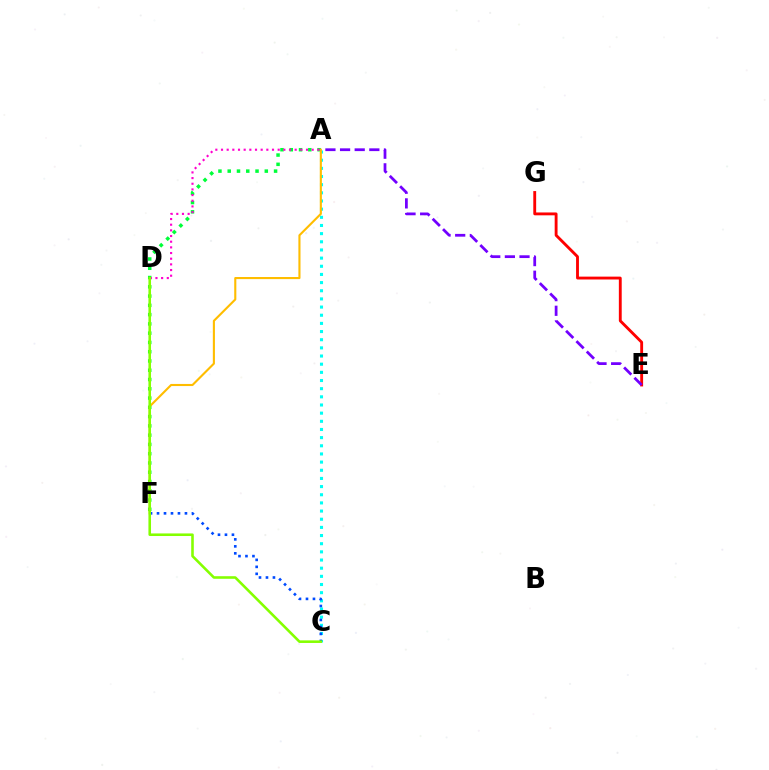{('A', 'F'): [{'color': '#00ff39', 'line_style': 'dotted', 'thickness': 2.52}, {'color': '#ffbd00', 'line_style': 'solid', 'thickness': 1.52}], ('A', 'C'): [{'color': '#00fff6', 'line_style': 'dotted', 'thickness': 2.22}], ('A', 'D'): [{'color': '#ff00cf', 'line_style': 'dotted', 'thickness': 1.54}], ('E', 'G'): [{'color': '#ff0000', 'line_style': 'solid', 'thickness': 2.06}], ('A', 'E'): [{'color': '#7200ff', 'line_style': 'dashed', 'thickness': 1.99}], ('C', 'F'): [{'color': '#004bff', 'line_style': 'dotted', 'thickness': 1.9}], ('C', 'D'): [{'color': '#84ff00', 'line_style': 'solid', 'thickness': 1.86}]}